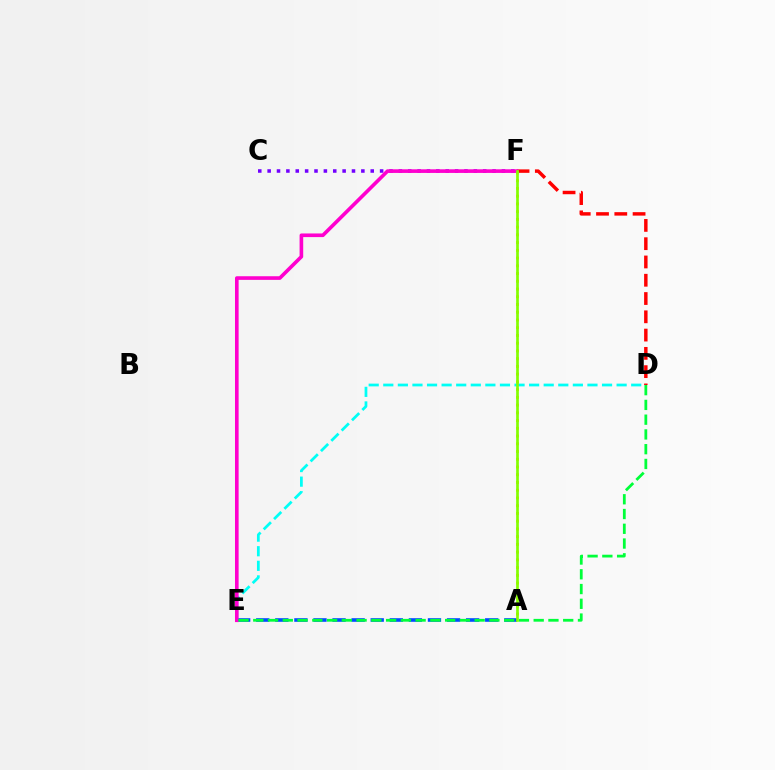{('D', 'F'): [{'color': '#ff0000', 'line_style': 'dashed', 'thickness': 2.48}], ('A', 'E'): [{'color': '#004bff', 'line_style': 'dashed', 'thickness': 2.59}], ('C', 'F'): [{'color': '#7200ff', 'line_style': 'dotted', 'thickness': 2.55}], ('A', 'F'): [{'color': '#ffbd00', 'line_style': 'dotted', 'thickness': 2.1}, {'color': '#84ff00', 'line_style': 'solid', 'thickness': 1.94}], ('D', 'E'): [{'color': '#00fff6', 'line_style': 'dashed', 'thickness': 1.98}, {'color': '#00ff39', 'line_style': 'dashed', 'thickness': 2.01}], ('E', 'F'): [{'color': '#ff00cf', 'line_style': 'solid', 'thickness': 2.62}]}